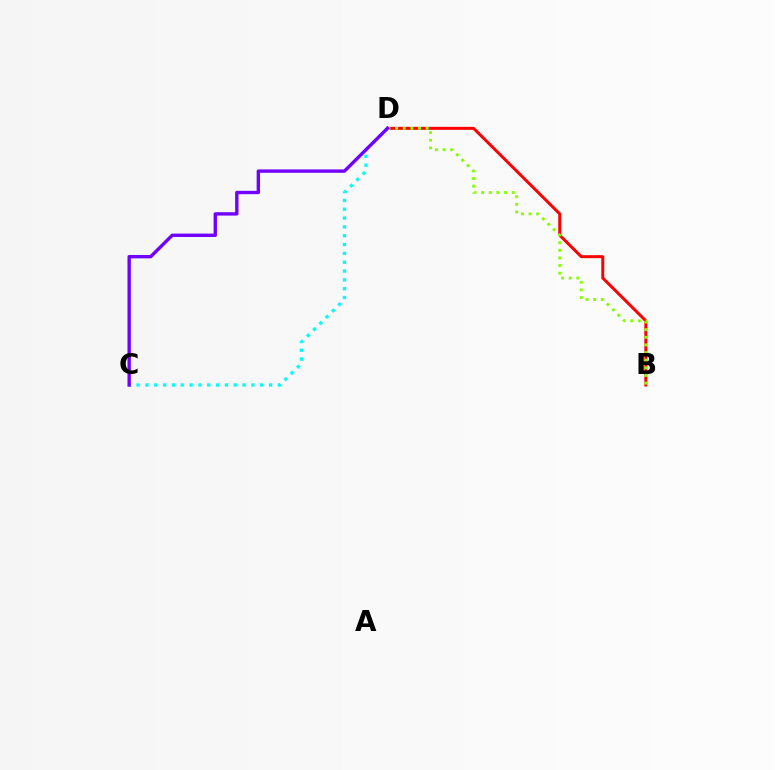{('B', 'D'): [{'color': '#ff0000', 'line_style': 'solid', 'thickness': 2.14}, {'color': '#84ff00', 'line_style': 'dotted', 'thickness': 2.08}], ('C', 'D'): [{'color': '#00fff6', 'line_style': 'dotted', 'thickness': 2.4}, {'color': '#7200ff', 'line_style': 'solid', 'thickness': 2.43}]}